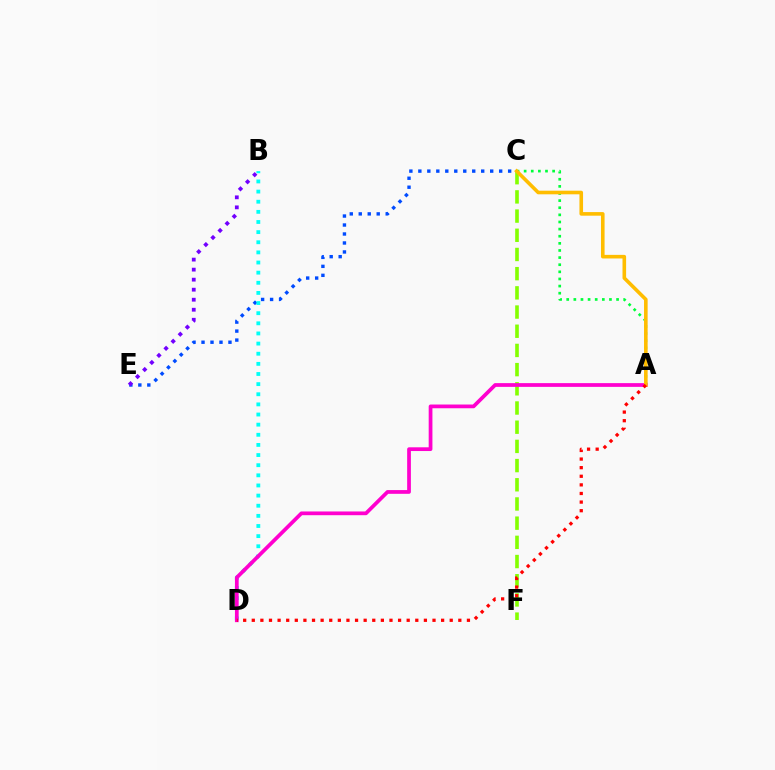{('C', 'E'): [{'color': '#004bff', 'line_style': 'dotted', 'thickness': 2.44}], ('B', 'D'): [{'color': '#00fff6', 'line_style': 'dotted', 'thickness': 2.75}], ('A', 'C'): [{'color': '#00ff39', 'line_style': 'dotted', 'thickness': 1.93}, {'color': '#ffbd00', 'line_style': 'solid', 'thickness': 2.59}], ('C', 'F'): [{'color': '#84ff00', 'line_style': 'dashed', 'thickness': 2.61}], ('A', 'D'): [{'color': '#ff00cf', 'line_style': 'solid', 'thickness': 2.69}, {'color': '#ff0000', 'line_style': 'dotted', 'thickness': 2.34}], ('B', 'E'): [{'color': '#7200ff', 'line_style': 'dotted', 'thickness': 2.72}]}